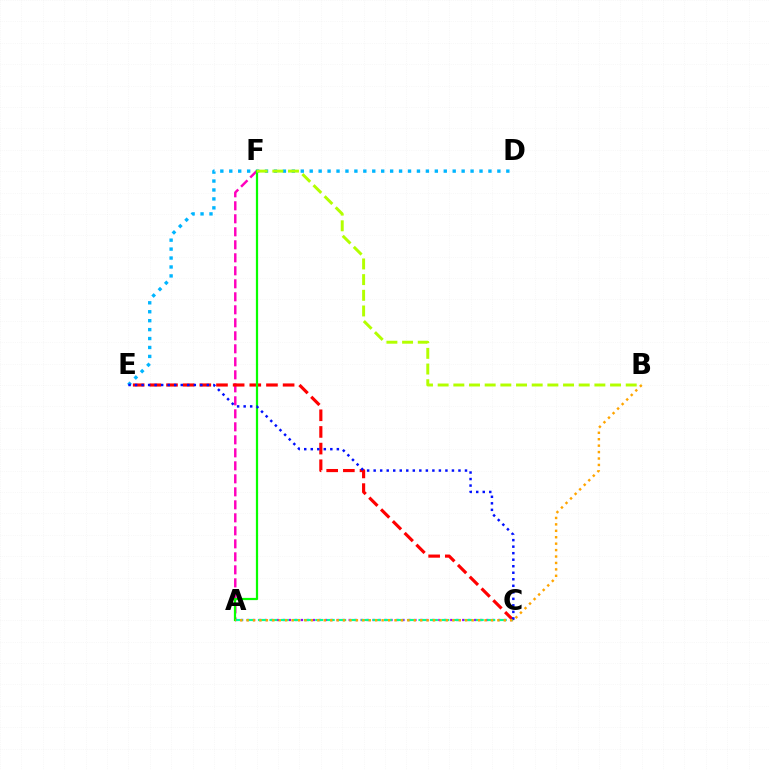{('A', 'F'): [{'color': '#ff00bd', 'line_style': 'dashed', 'thickness': 1.77}, {'color': '#08ff00', 'line_style': 'solid', 'thickness': 1.6}], ('D', 'E'): [{'color': '#00b5ff', 'line_style': 'dotted', 'thickness': 2.43}], ('C', 'E'): [{'color': '#ff0000', 'line_style': 'dashed', 'thickness': 2.26}, {'color': '#0010ff', 'line_style': 'dotted', 'thickness': 1.77}], ('A', 'C'): [{'color': '#9b00ff', 'line_style': 'dotted', 'thickness': 1.62}, {'color': '#00ff9d', 'line_style': 'dashed', 'thickness': 1.56}], ('B', 'F'): [{'color': '#b3ff00', 'line_style': 'dashed', 'thickness': 2.13}], ('A', 'B'): [{'color': '#ffa500', 'line_style': 'dotted', 'thickness': 1.75}]}